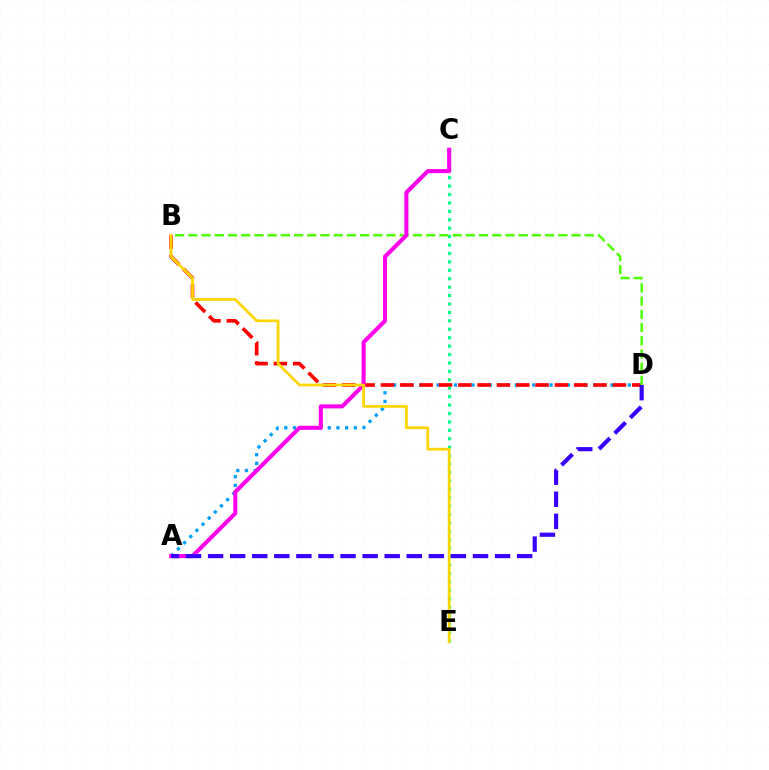{('A', 'D'): [{'color': '#009eff', 'line_style': 'dotted', 'thickness': 2.36}, {'color': '#3700ff', 'line_style': 'dashed', 'thickness': 3.0}], ('B', 'D'): [{'color': '#ff0000', 'line_style': 'dashed', 'thickness': 2.63}, {'color': '#4fff00', 'line_style': 'dashed', 'thickness': 1.8}], ('C', 'E'): [{'color': '#00ff86', 'line_style': 'dotted', 'thickness': 2.29}], ('A', 'C'): [{'color': '#ff00ed', 'line_style': 'solid', 'thickness': 2.92}], ('B', 'E'): [{'color': '#ffd500', 'line_style': 'solid', 'thickness': 1.98}]}